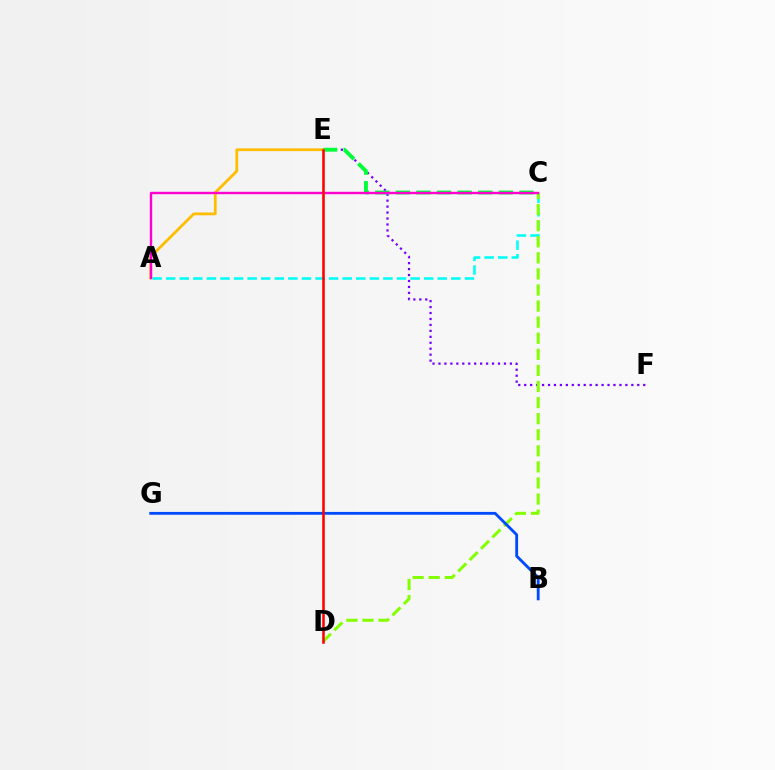{('E', 'F'): [{'color': '#7200ff', 'line_style': 'dotted', 'thickness': 1.62}], ('A', 'C'): [{'color': '#00fff6', 'line_style': 'dashed', 'thickness': 1.84}, {'color': '#ff00cf', 'line_style': 'solid', 'thickness': 1.73}], ('C', 'D'): [{'color': '#84ff00', 'line_style': 'dashed', 'thickness': 2.18}], ('C', 'E'): [{'color': '#00ff39', 'line_style': 'dashed', 'thickness': 2.8}], ('A', 'E'): [{'color': '#ffbd00', 'line_style': 'solid', 'thickness': 2.0}], ('B', 'G'): [{'color': '#004bff', 'line_style': 'solid', 'thickness': 2.04}], ('D', 'E'): [{'color': '#ff0000', 'line_style': 'solid', 'thickness': 1.85}]}